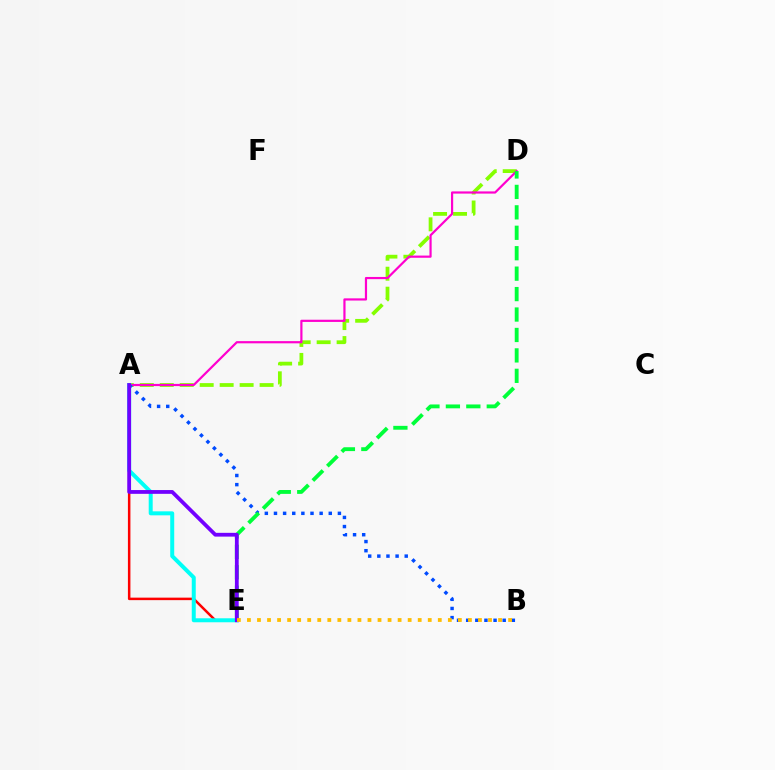{('A', 'D'): [{'color': '#84ff00', 'line_style': 'dashed', 'thickness': 2.71}, {'color': '#ff00cf', 'line_style': 'solid', 'thickness': 1.58}], ('A', 'B'): [{'color': '#004bff', 'line_style': 'dotted', 'thickness': 2.48}], ('D', 'E'): [{'color': '#00ff39', 'line_style': 'dashed', 'thickness': 2.78}], ('A', 'E'): [{'color': '#ff0000', 'line_style': 'solid', 'thickness': 1.8}, {'color': '#00fff6', 'line_style': 'solid', 'thickness': 2.87}, {'color': '#7200ff', 'line_style': 'solid', 'thickness': 2.72}], ('B', 'E'): [{'color': '#ffbd00', 'line_style': 'dotted', 'thickness': 2.73}]}